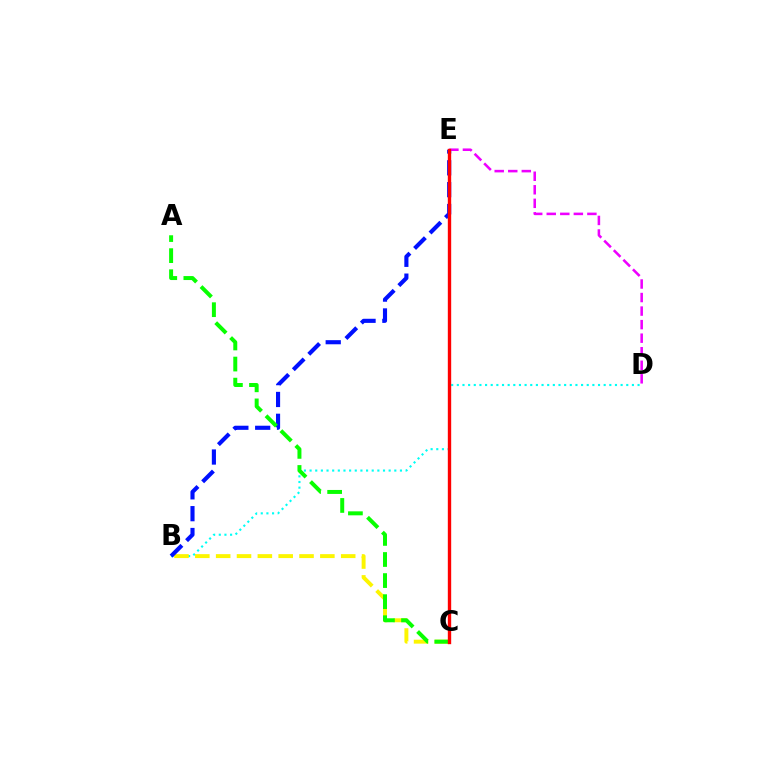{('B', 'D'): [{'color': '#00fff6', 'line_style': 'dotted', 'thickness': 1.53}], ('B', 'C'): [{'color': '#fcf500', 'line_style': 'dashed', 'thickness': 2.83}], ('B', 'E'): [{'color': '#0010ff', 'line_style': 'dashed', 'thickness': 2.97}], ('D', 'E'): [{'color': '#ee00ff', 'line_style': 'dashed', 'thickness': 1.84}], ('A', 'C'): [{'color': '#08ff00', 'line_style': 'dashed', 'thickness': 2.86}], ('C', 'E'): [{'color': '#ff0000', 'line_style': 'solid', 'thickness': 2.43}]}